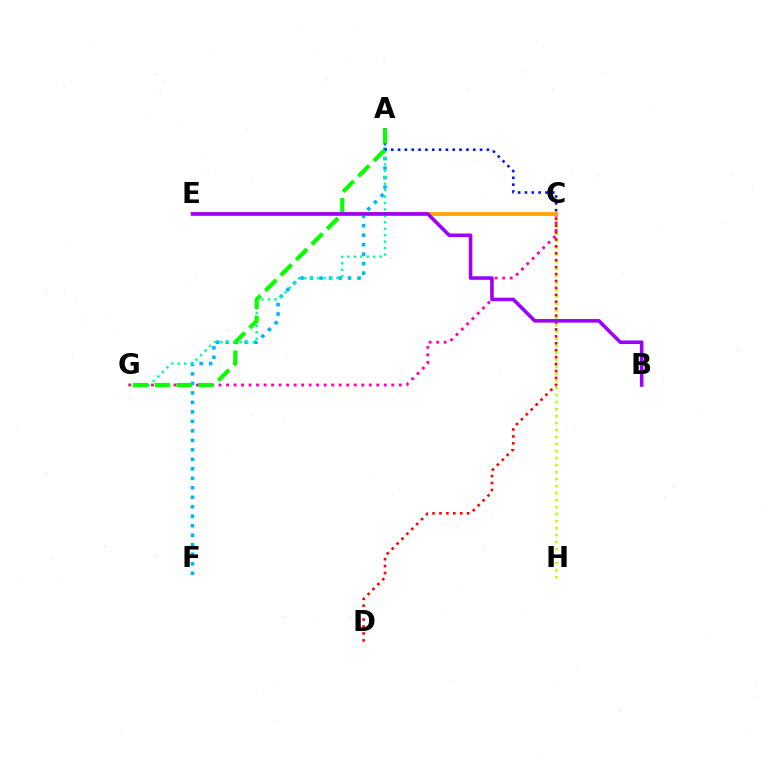{('A', 'F'): [{'color': '#00b5ff', 'line_style': 'dotted', 'thickness': 2.58}], ('A', 'G'): [{'color': '#00ff9d', 'line_style': 'dotted', 'thickness': 1.75}, {'color': '#08ff00', 'line_style': 'dashed', 'thickness': 2.97}], ('C', 'G'): [{'color': '#ff00bd', 'line_style': 'dotted', 'thickness': 2.04}], ('C', 'H'): [{'color': '#b3ff00', 'line_style': 'dotted', 'thickness': 1.9}], ('A', 'C'): [{'color': '#0010ff', 'line_style': 'dotted', 'thickness': 1.86}], ('C', 'E'): [{'color': '#ffa500', 'line_style': 'solid', 'thickness': 2.73}], ('C', 'D'): [{'color': '#ff0000', 'line_style': 'dotted', 'thickness': 1.88}], ('B', 'E'): [{'color': '#9b00ff', 'line_style': 'solid', 'thickness': 2.57}]}